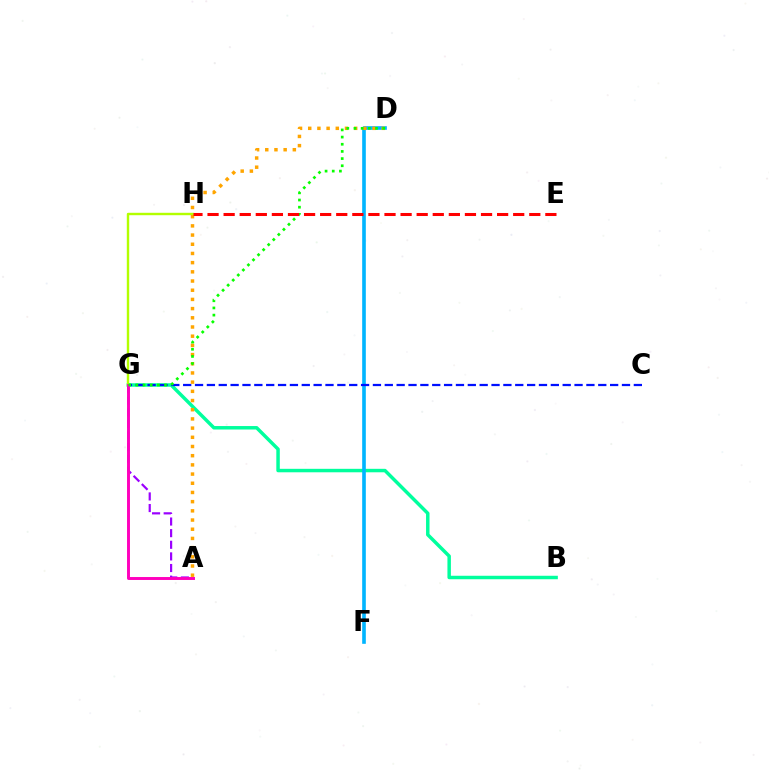{('B', 'G'): [{'color': '#00ff9d', 'line_style': 'solid', 'thickness': 2.5}], ('D', 'F'): [{'color': '#00b5ff', 'line_style': 'solid', 'thickness': 2.62}], ('A', 'G'): [{'color': '#9b00ff', 'line_style': 'dashed', 'thickness': 1.58}, {'color': '#ff00bd', 'line_style': 'solid', 'thickness': 2.12}], ('C', 'G'): [{'color': '#0010ff', 'line_style': 'dashed', 'thickness': 1.61}], ('G', 'H'): [{'color': '#b3ff00', 'line_style': 'solid', 'thickness': 1.74}], ('A', 'D'): [{'color': '#ffa500', 'line_style': 'dotted', 'thickness': 2.5}], ('D', 'G'): [{'color': '#08ff00', 'line_style': 'dotted', 'thickness': 1.95}], ('E', 'H'): [{'color': '#ff0000', 'line_style': 'dashed', 'thickness': 2.19}]}